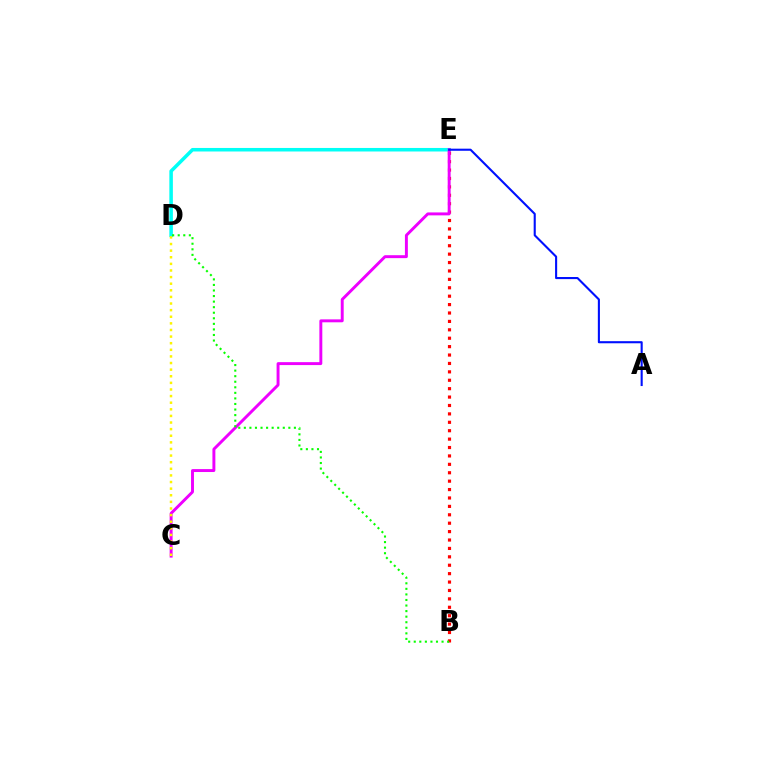{('D', 'E'): [{'color': '#00fff6', 'line_style': 'solid', 'thickness': 2.54}], ('B', 'E'): [{'color': '#ff0000', 'line_style': 'dotted', 'thickness': 2.28}], ('C', 'E'): [{'color': '#ee00ff', 'line_style': 'solid', 'thickness': 2.11}], ('B', 'D'): [{'color': '#08ff00', 'line_style': 'dotted', 'thickness': 1.51}], ('C', 'D'): [{'color': '#fcf500', 'line_style': 'dotted', 'thickness': 1.8}], ('A', 'E'): [{'color': '#0010ff', 'line_style': 'solid', 'thickness': 1.51}]}